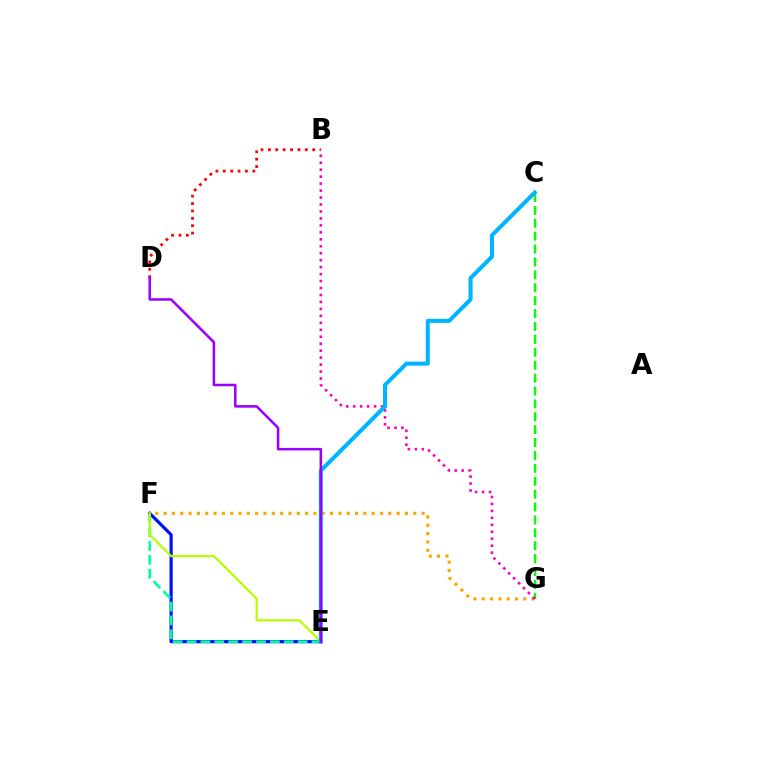{('F', 'G'): [{'color': '#ffa500', 'line_style': 'dotted', 'thickness': 2.26}], ('C', 'G'): [{'color': '#08ff00', 'line_style': 'dashed', 'thickness': 1.75}], ('E', 'F'): [{'color': '#0010ff', 'line_style': 'solid', 'thickness': 2.29}, {'color': '#00ff9d', 'line_style': 'dashed', 'thickness': 1.89}, {'color': '#b3ff00', 'line_style': 'solid', 'thickness': 1.6}], ('B', 'D'): [{'color': '#ff0000', 'line_style': 'dotted', 'thickness': 2.01}], ('B', 'G'): [{'color': '#ff00bd', 'line_style': 'dotted', 'thickness': 1.89}], ('C', 'E'): [{'color': '#00b5ff', 'line_style': 'solid', 'thickness': 2.9}], ('D', 'E'): [{'color': '#9b00ff', 'line_style': 'solid', 'thickness': 1.83}]}